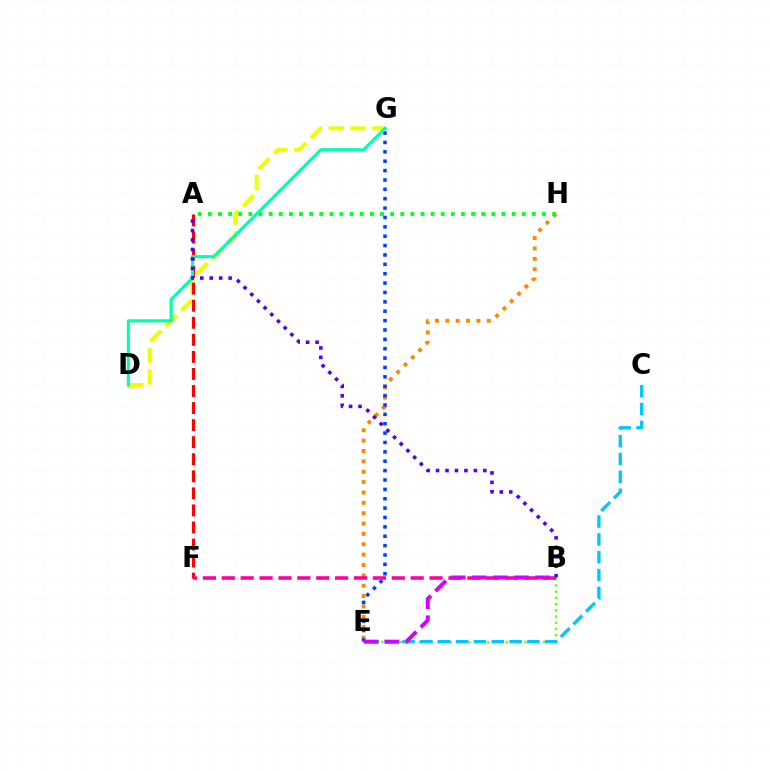{('D', 'G'): [{'color': '#eeff00', 'line_style': 'dashed', 'thickness': 2.95}, {'color': '#00ffaf', 'line_style': 'solid', 'thickness': 2.25}], ('E', 'H'): [{'color': '#ff8800', 'line_style': 'dotted', 'thickness': 2.82}], ('B', 'E'): [{'color': '#66ff00', 'line_style': 'dotted', 'thickness': 1.69}, {'color': '#d600ff', 'line_style': 'dashed', 'thickness': 2.86}], ('A', 'F'): [{'color': '#ff0000', 'line_style': 'dashed', 'thickness': 2.32}], ('E', 'G'): [{'color': '#003fff', 'line_style': 'dotted', 'thickness': 2.55}], ('C', 'E'): [{'color': '#00c7ff', 'line_style': 'dashed', 'thickness': 2.42}], ('B', 'F'): [{'color': '#ff00a0', 'line_style': 'dashed', 'thickness': 2.57}], ('A', 'H'): [{'color': '#00ff27', 'line_style': 'dotted', 'thickness': 2.75}], ('A', 'B'): [{'color': '#4f00ff', 'line_style': 'dotted', 'thickness': 2.57}]}